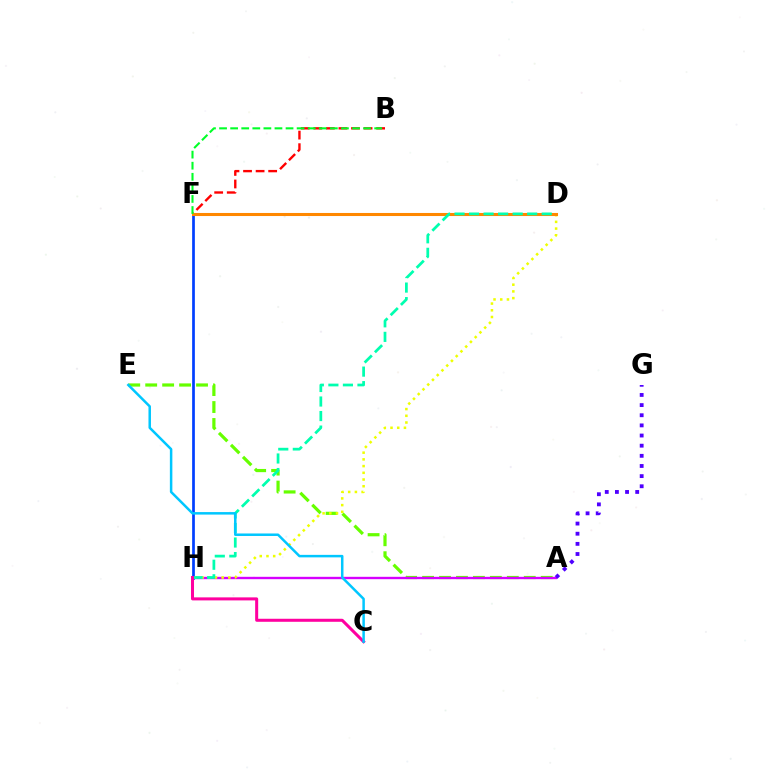{('F', 'H'): [{'color': '#003fff', 'line_style': 'solid', 'thickness': 1.95}], ('A', 'E'): [{'color': '#66ff00', 'line_style': 'dashed', 'thickness': 2.3}], ('A', 'H'): [{'color': '#d600ff', 'line_style': 'solid', 'thickness': 1.7}], ('D', 'H'): [{'color': '#eeff00', 'line_style': 'dotted', 'thickness': 1.82}, {'color': '#00ffaf', 'line_style': 'dashed', 'thickness': 1.97}], ('B', 'F'): [{'color': '#ff0000', 'line_style': 'dashed', 'thickness': 1.71}, {'color': '#00ff27', 'line_style': 'dashed', 'thickness': 1.51}], ('D', 'F'): [{'color': '#ff8800', 'line_style': 'solid', 'thickness': 2.21}], ('A', 'G'): [{'color': '#4f00ff', 'line_style': 'dotted', 'thickness': 2.76}], ('C', 'H'): [{'color': '#ff00a0', 'line_style': 'solid', 'thickness': 2.18}], ('C', 'E'): [{'color': '#00c7ff', 'line_style': 'solid', 'thickness': 1.8}]}